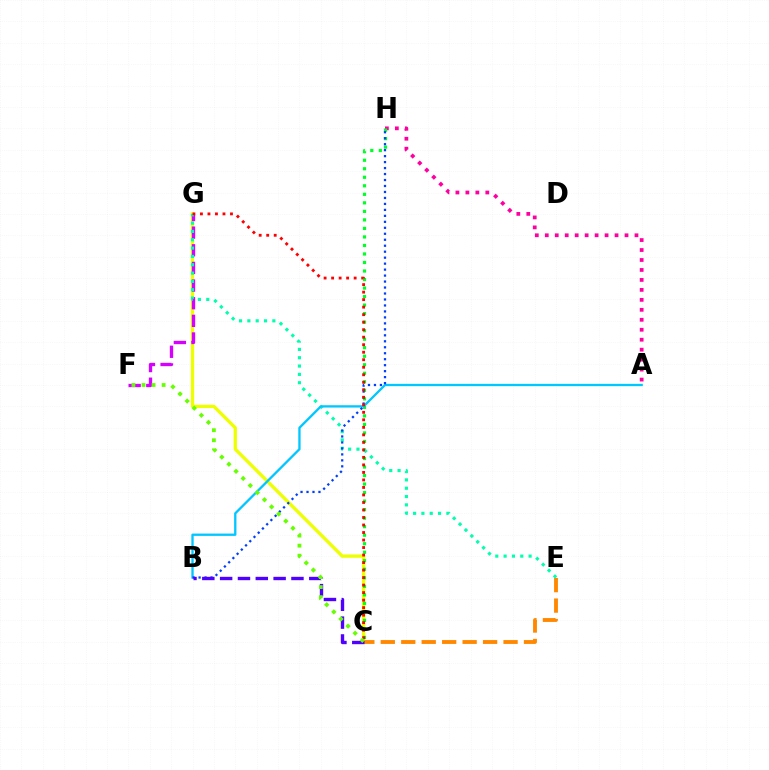{('A', 'H'): [{'color': '#ff00a0', 'line_style': 'dotted', 'thickness': 2.71}], ('C', 'G'): [{'color': '#eeff00', 'line_style': 'solid', 'thickness': 2.37}, {'color': '#ff0000', 'line_style': 'dotted', 'thickness': 2.04}], ('F', 'G'): [{'color': '#d600ff', 'line_style': 'dashed', 'thickness': 2.4}], ('C', 'E'): [{'color': '#ff8800', 'line_style': 'dashed', 'thickness': 2.78}], ('C', 'H'): [{'color': '#00ff27', 'line_style': 'dotted', 'thickness': 2.32}], ('E', 'G'): [{'color': '#00ffaf', 'line_style': 'dotted', 'thickness': 2.26}], ('A', 'B'): [{'color': '#00c7ff', 'line_style': 'solid', 'thickness': 1.66}], ('B', 'H'): [{'color': '#003fff', 'line_style': 'dotted', 'thickness': 1.62}], ('B', 'C'): [{'color': '#4f00ff', 'line_style': 'dashed', 'thickness': 2.42}], ('C', 'F'): [{'color': '#66ff00', 'line_style': 'dotted', 'thickness': 2.73}]}